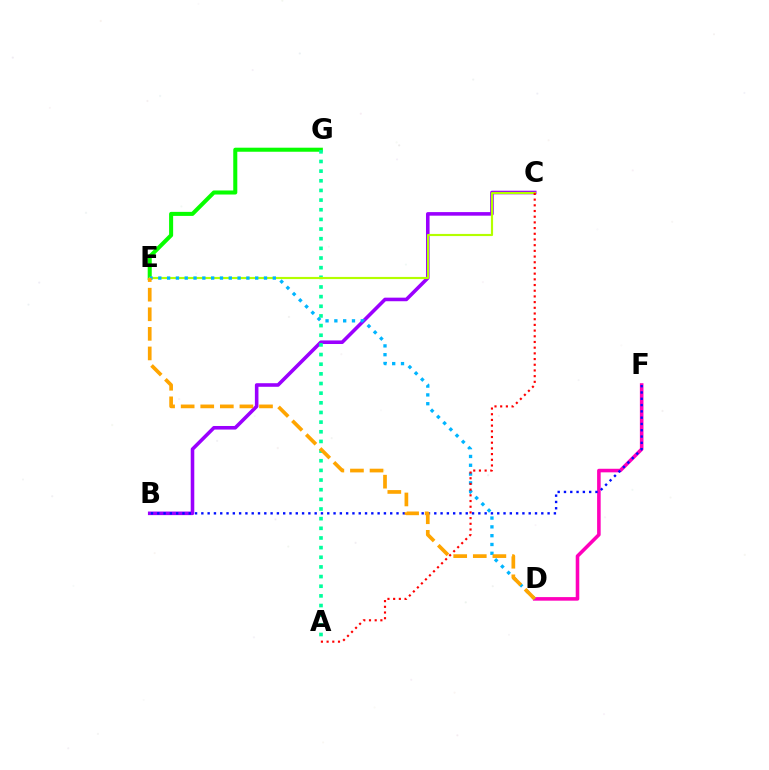{('E', 'G'): [{'color': '#08ff00', 'line_style': 'solid', 'thickness': 2.91}], ('B', 'C'): [{'color': '#9b00ff', 'line_style': 'solid', 'thickness': 2.58}], ('A', 'G'): [{'color': '#00ff9d', 'line_style': 'dotted', 'thickness': 2.62}], ('C', 'E'): [{'color': '#b3ff00', 'line_style': 'solid', 'thickness': 1.55}], ('D', 'F'): [{'color': '#ff00bd', 'line_style': 'solid', 'thickness': 2.57}], ('D', 'E'): [{'color': '#00b5ff', 'line_style': 'dotted', 'thickness': 2.39}, {'color': '#ffa500', 'line_style': 'dashed', 'thickness': 2.66}], ('B', 'F'): [{'color': '#0010ff', 'line_style': 'dotted', 'thickness': 1.71}], ('A', 'C'): [{'color': '#ff0000', 'line_style': 'dotted', 'thickness': 1.55}]}